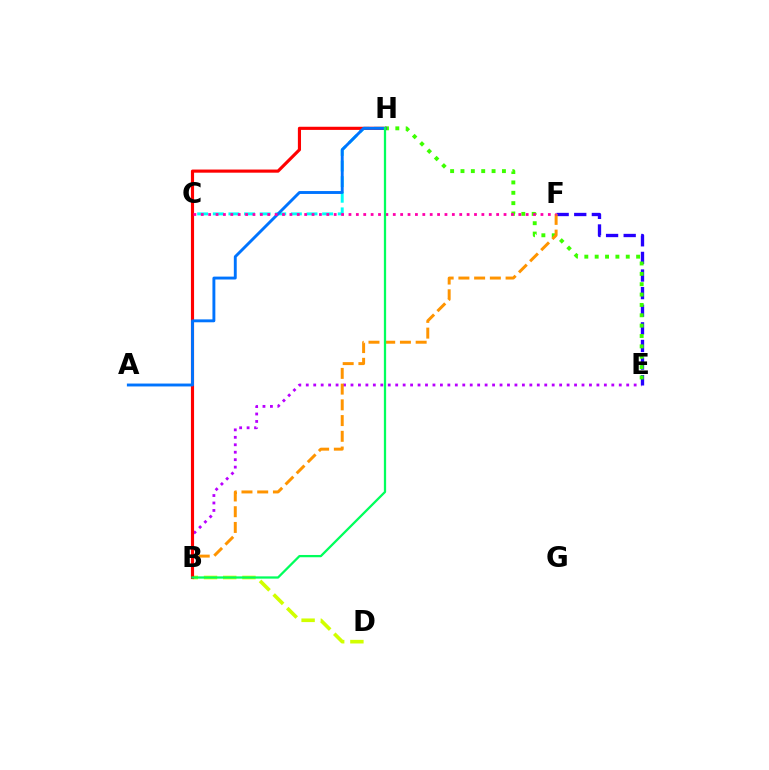{('B', 'E'): [{'color': '#b900ff', 'line_style': 'dotted', 'thickness': 2.02}], ('C', 'H'): [{'color': '#00fff6', 'line_style': 'dashed', 'thickness': 2.12}], ('E', 'F'): [{'color': '#2500ff', 'line_style': 'dashed', 'thickness': 2.39}], ('E', 'H'): [{'color': '#3dff00', 'line_style': 'dotted', 'thickness': 2.82}], ('B', 'F'): [{'color': '#ff9400', 'line_style': 'dashed', 'thickness': 2.14}], ('B', 'D'): [{'color': '#d1ff00', 'line_style': 'dashed', 'thickness': 2.61}], ('B', 'H'): [{'color': '#ff0000', 'line_style': 'solid', 'thickness': 2.26}, {'color': '#00ff5c', 'line_style': 'solid', 'thickness': 1.63}], ('A', 'H'): [{'color': '#0074ff', 'line_style': 'solid', 'thickness': 2.09}], ('C', 'F'): [{'color': '#ff00ac', 'line_style': 'dotted', 'thickness': 2.01}]}